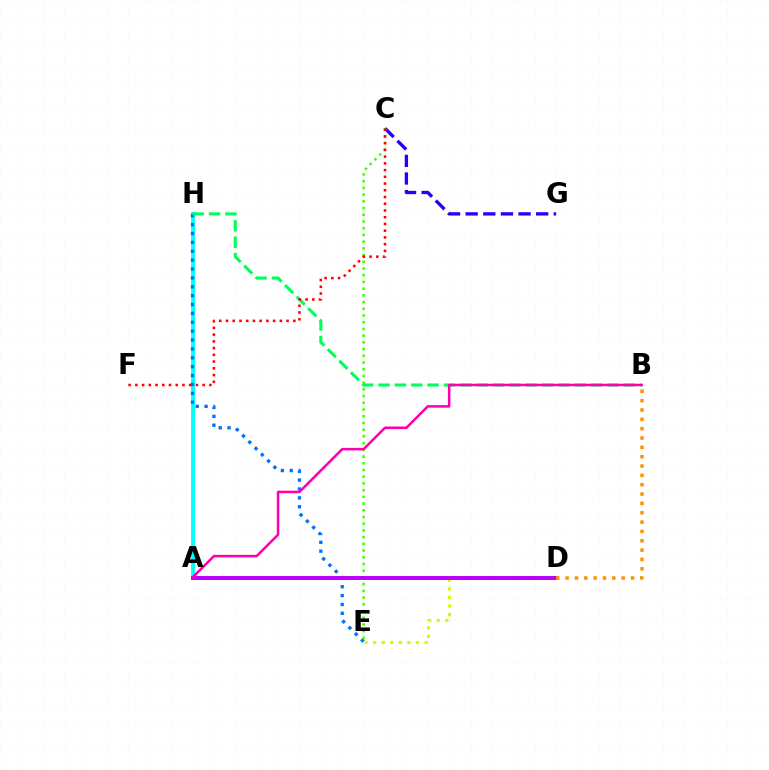{('C', 'G'): [{'color': '#2500ff', 'line_style': 'dashed', 'thickness': 2.39}], ('A', 'H'): [{'color': '#00fff6', 'line_style': 'solid', 'thickness': 2.75}], ('E', 'H'): [{'color': '#0074ff', 'line_style': 'dotted', 'thickness': 2.41}], ('C', 'E'): [{'color': '#3dff00', 'line_style': 'dotted', 'thickness': 1.82}], ('B', 'H'): [{'color': '#00ff5c', 'line_style': 'dashed', 'thickness': 2.22}], ('D', 'E'): [{'color': '#d1ff00', 'line_style': 'dotted', 'thickness': 2.33}], ('A', 'D'): [{'color': '#b900ff', 'line_style': 'solid', 'thickness': 2.84}], ('C', 'F'): [{'color': '#ff0000', 'line_style': 'dotted', 'thickness': 1.83}], ('A', 'B'): [{'color': '#ff00ac', 'line_style': 'solid', 'thickness': 1.82}], ('B', 'D'): [{'color': '#ff9400', 'line_style': 'dotted', 'thickness': 2.54}]}